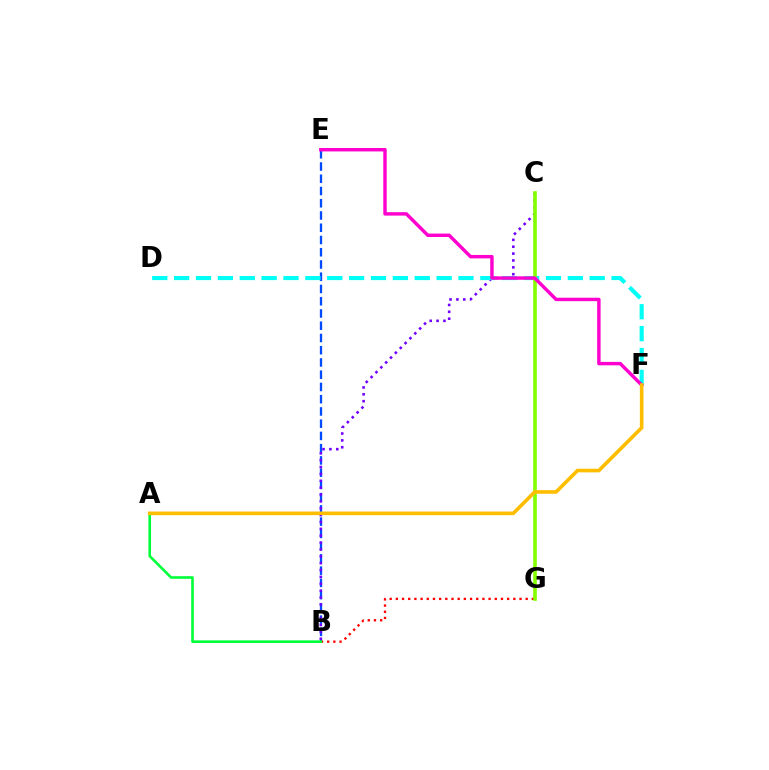{('B', 'E'): [{'color': '#004bff', 'line_style': 'dashed', 'thickness': 1.66}], ('B', 'C'): [{'color': '#7200ff', 'line_style': 'dotted', 'thickness': 1.87}], ('B', 'G'): [{'color': '#ff0000', 'line_style': 'dotted', 'thickness': 1.68}], ('D', 'F'): [{'color': '#00fff6', 'line_style': 'dashed', 'thickness': 2.97}], ('C', 'G'): [{'color': '#84ff00', 'line_style': 'solid', 'thickness': 2.61}], ('A', 'B'): [{'color': '#00ff39', 'line_style': 'solid', 'thickness': 1.9}], ('E', 'F'): [{'color': '#ff00cf', 'line_style': 'solid', 'thickness': 2.47}], ('A', 'F'): [{'color': '#ffbd00', 'line_style': 'solid', 'thickness': 2.6}]}